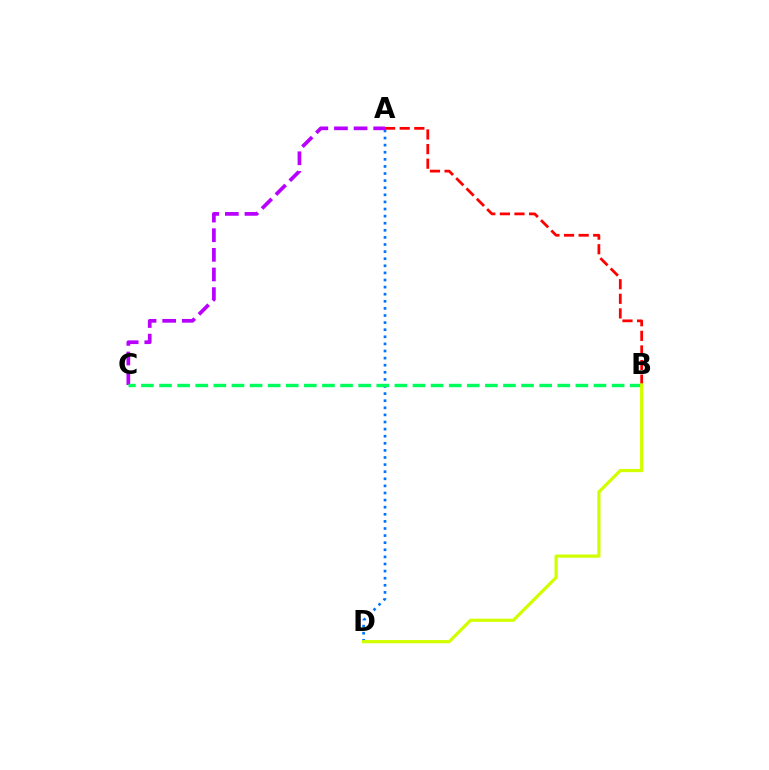{('A', 'D'): [{'color': '#0074ff', 'line_style': 'dotted', 'thickness': 1.93}], ('A', 'C'): [{'color': '#b900ff', 'line_style': 'dashed', 'thickness': 2.67}], ('A', 'B'): [{'color': '#ff0000', 'line_style': 'dashed', 'thickness': 1.98}], ('B', 'C'): [{'color': '#00ff5c', 'line_style': 'dashed', 'thickness': 2.46}], ('B', 'D'): [{'color': '#d1ff00', 'line_style': 'solid', 'thickness': 2.32}]}